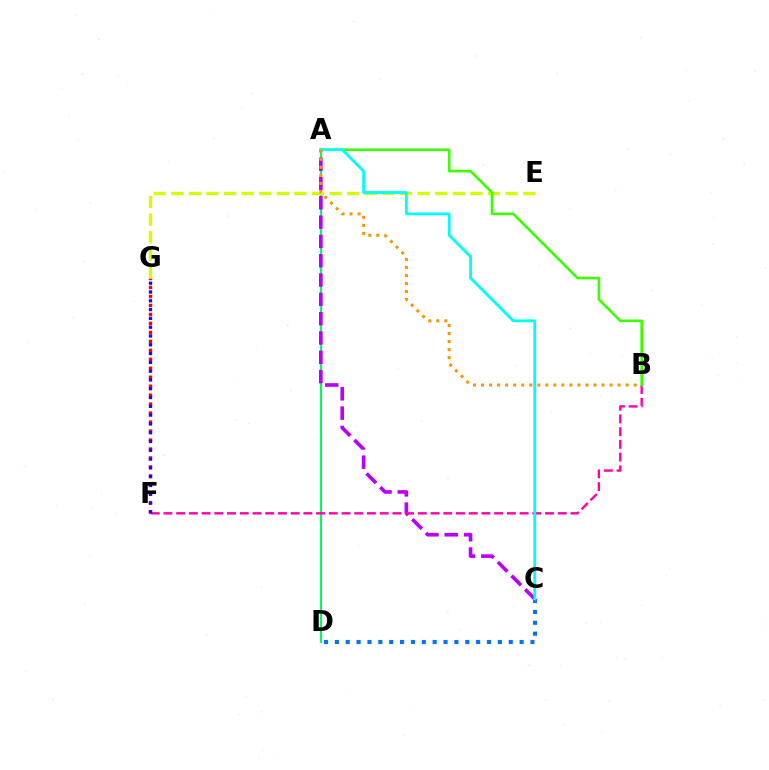{('A', 'D'): [{'color': '#00ff5c', 'line_style': 'solid', 'thickness': 1.52}], ('F', 'G'): [{'color': '#ff0000', 'line_style': 'dotted', 'thickness': 2.44}, {'color': '#2500ff', 'line_style': 'dotted', 'thickness': 2.39}], ('A', 'C'): [{'color': '#b900ff', 'line_style': 'dashed', 'thickness': 2.62}, {'color': '#00fff6', 'line_style': 'solid', 'thickness': 2.03}], ('E', 'G'): [{'color': '#d1ff00', 'line_style': 'dashed', 'thickness': 2.39}], ('B', 'F'): [{'color': '#ff00ac', 'line_style': 'dashed', 'thickness': 1.73}], ('A', 'B'): [{'color': '#3dff00', 'line_style': 'solid', 'thickness': 1.89}, {'color': '#ff9400', 'line_style': 'dotted', 'thickness': 2.18}], ('C', 'D'): [{'color': '#0074ff', 'line_style': 'dotted', 'thickness': 2.95}]}